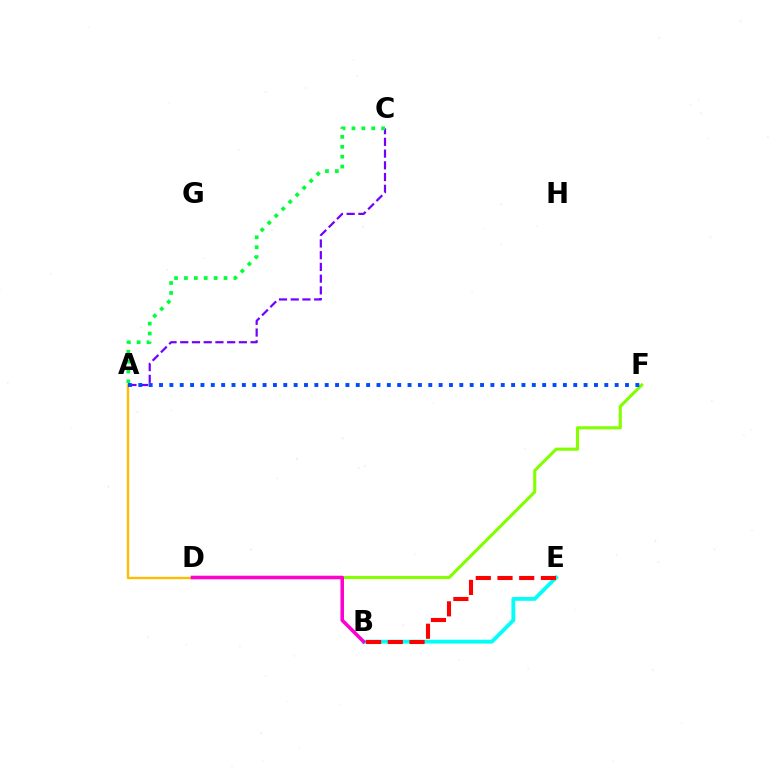{('A', 'C'): [{'color': '#7200ff', 'line_style': 'dashed', 'thickness': 1.59}, {'color': '#00ff39', 'line_style': 'dotted', 'thickness': 2.69}], ('D', 'F'): [{'color': '#84ff00', 'line_style': 'solid', 'thickness': 2.24}], ('A', 'D'): [{'color': '#ffbd00', 'line_style': 'solid', 'thickness': 1.69}], ('A', 'F'): [{'color': '#004bff', 'line_style': 'dotted', 'thickness': 2.81}], ('B', 'E'): [{'color': '#00fff6', 'line_style': 'solid', 'thickness': 2.75}, {'color': '#ff0000', 'line_style': 'dashed', 'thickness': 2.95}], ('B', 'D'): [{'color': '#ff00cf', 'line_style': 'solid', 'thickness': 2.56}]}